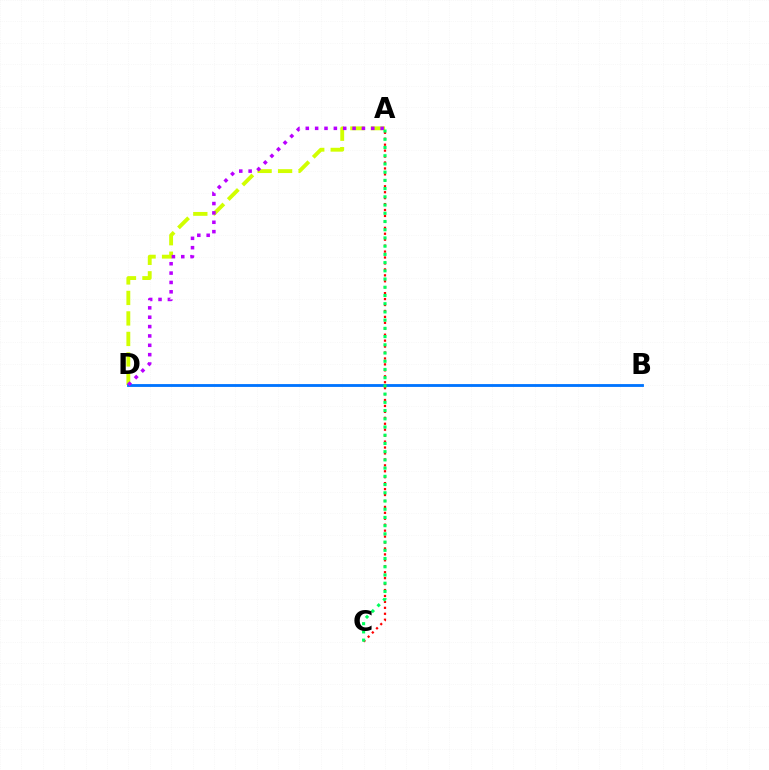{('A', 'D'): [{'color': '#d1ff00', 'line_style': 'dashed', 'thickness': 2.78}, {'color': '#b900ff', 'line_style': 'dotted', 'thickness': 2.54}], ('B', 'D'): [{'color': '#0074ff', 'line_style': 'solid', 'thickness': 2.04}], ('A', 'C'): [{'color': '#ff0000', 'line_style': 'dotted', 'thickness': 1.61}, {'color': '#00ff5c', 'line_style': 'dotted', 'thickness': 2.23}]}